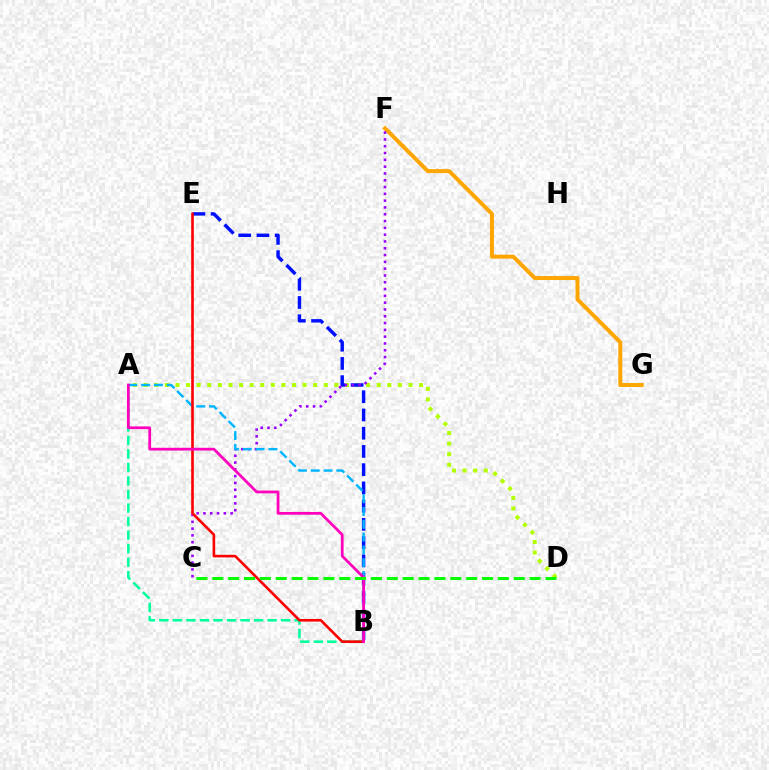{('A', 'B'): [{'color': '#00ff9d', 'line_style': 'dashed', 'thickness': 1.84}, {'color': '#00b5ff', 'line_style': 'dashed', 'thickness': 1.74}, {'color': '#ff00bd', 'line_style': 'solid', 'thickness': 1.98}], ('A', 'D'): [{'color': '#b3ff00', 'line_style': 'dotted', 'thickness': 2.88}], ('F', 'G'): [{'color': '#ffa500', 'line_style': 'solid', 'thickness': 2.85}], ('B', 'E'): [{'color': '#0010ff', 'line_style': 'dashed', 'thickness': 2.48}, {'color': '#ff0000', 'line_style': 'solid', 'thickness': 1.89}], ('C', 'F'): [{'color': '#9b00ff', 'line_style': 'dotted', 'thickness': 1.85}], ('C', 'D'): [{'color': '#08ff00', 'line_style': 'dashed', 'thickness': 2.16}]}